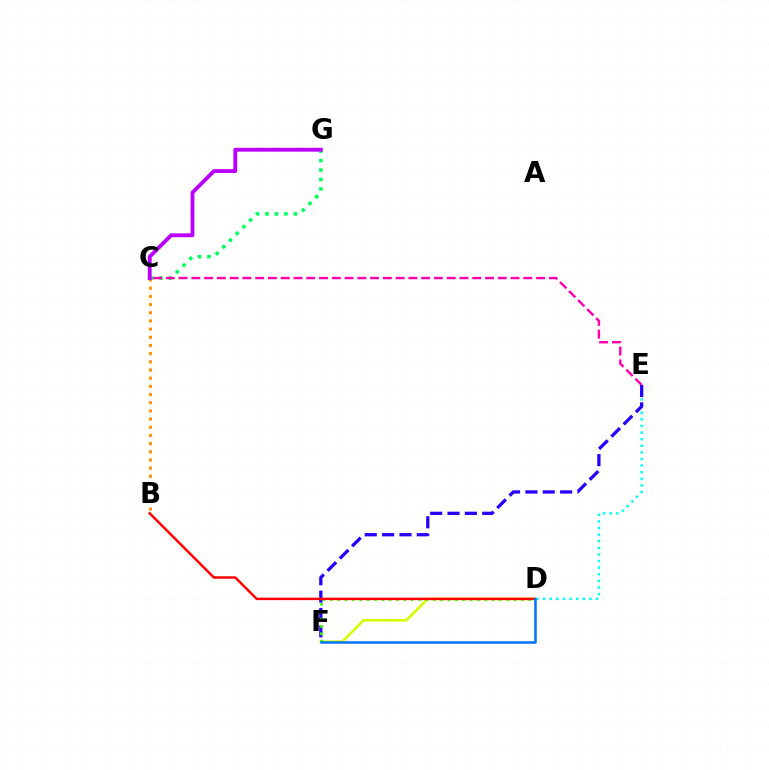{('C', 'G'): [{'color': '#00ff5c', 'line_style': 'dotted', 'thickness': 2.57}, {'color': '#b900ff', 'line_style': 'solid', 'thickness': 2.77}], ('C', 'E'): [{'color': '#ff00ac', 'line_style': 'dashed', 'thickness': 1.73}], ('D', 'E'): [{'color': '#00fff6', 'line_style': 'dotted', 'thickness': 1.8}], ('B', 'C'): [{'color': '#ff9400', 'line_style': 'dotted', 'thickness': 2.22}], ('D', 'F'): [{'color': '#d1ff00', 'line_style': 'solid', 'thickness': 1.88}, {'color': '#3dff00', 'line_style': 'dotted', 'thickness': 2.0}, {'color': '#0074ff', 'line_style': 'solid', 'thickness': 1.83}], ('E', 'F'): [{'color': '#2500ff', 'line_style': 'dashed', 'thickness': 2.36}], ('B', 'D'): [{'color': '#ff0000', 'line_style': 'solid', 'thickness': 1.77}]}